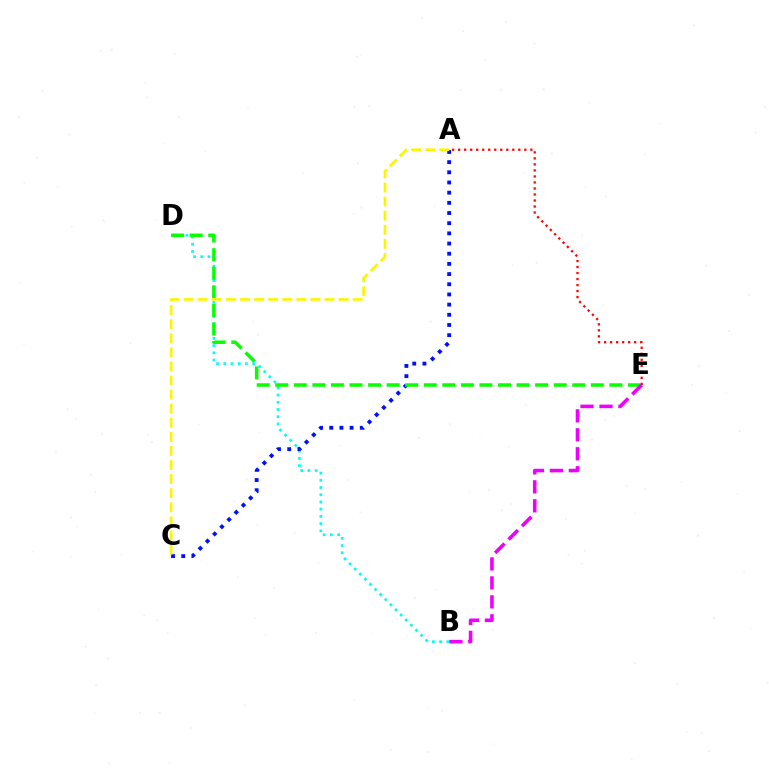{('B', 'D'): [{'color': '#00fff6', 'line_style': 'dotted', 'thickness': 1.96}], ('A', 'E'): [{'color': '#ff0000', 'line_style': 'dotted', 'thickness': 1.63}], ('A', 'C'): [{'color': '#0010ff', 'line_style': 'dotted', 'thickness': 2.76}, {'color': '#fcf500', 'line_style': 'dashed', 'thickness': 1.91}], ('D', 'E'): [{'color': '#08ff00', 'line_style': 'dashed', 'thickness': 2.52}], ('B', 'E'): [{'color': '#ee00ff', 'line_style': 'dashed', 'thickness': 2.58}]}